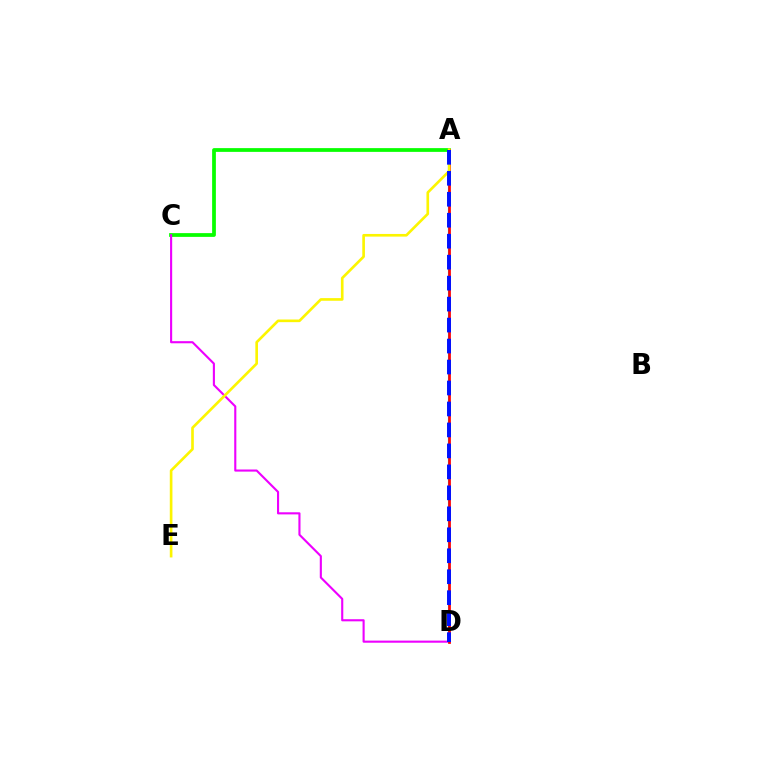{('A', 'C'): [{'color': '#08ff00', 'line_style': 'solid', 'thickness': 2.7}], ('C', 'D'): [{'color': '#ee00ff', 'line_style': 'solid', 'thickness': 1.52}], ('A', 'D'): [{'color': '#00fff6', 'line_style': 'solid', 'thickness': 1.53}, {'color': '#ff0000', 'line_style': 'solid', 'thickness': 1.98}, {'color': '#0010ff', 'line_style': 'dashed', 'thickness': 2.85}], ('A', 'E'): [{'color': '#fcf500', 'line_style': 'solid', 'thickness': 1.9}]}